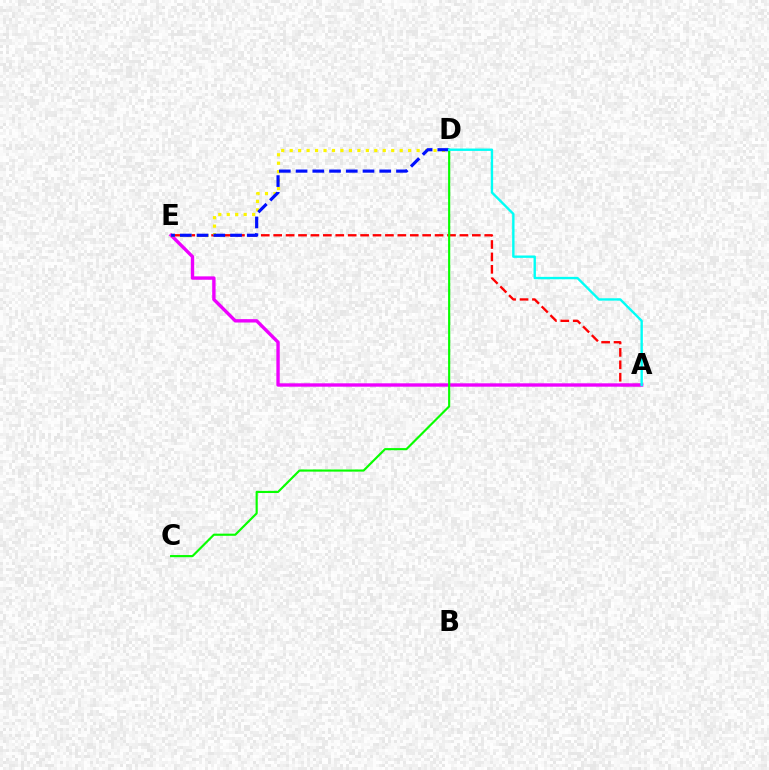{('A', 'E'): [{'color': '#ff0000', 'line_style': 'dashed', 'thickness': 1.69}, {'color': '#ee00ff', 'line_style': 'solid', 'thickness': 2.43}], ('D', 'E'): [{'color': '#fcf500', 'line_style': 'dotted', 'thickness': 2.3}, {'color': '#0010ff', 'line_style': 'dashed', 'thickness': 2.27}], ('C', 'D'): [{'color': '#08ff00', 'line_style': 'solid', 'thickness': 1.55}], ('A', 'D'): [{'color': '#00fff6', 'line_style': 'solid', 'thickness': 1.71}]}